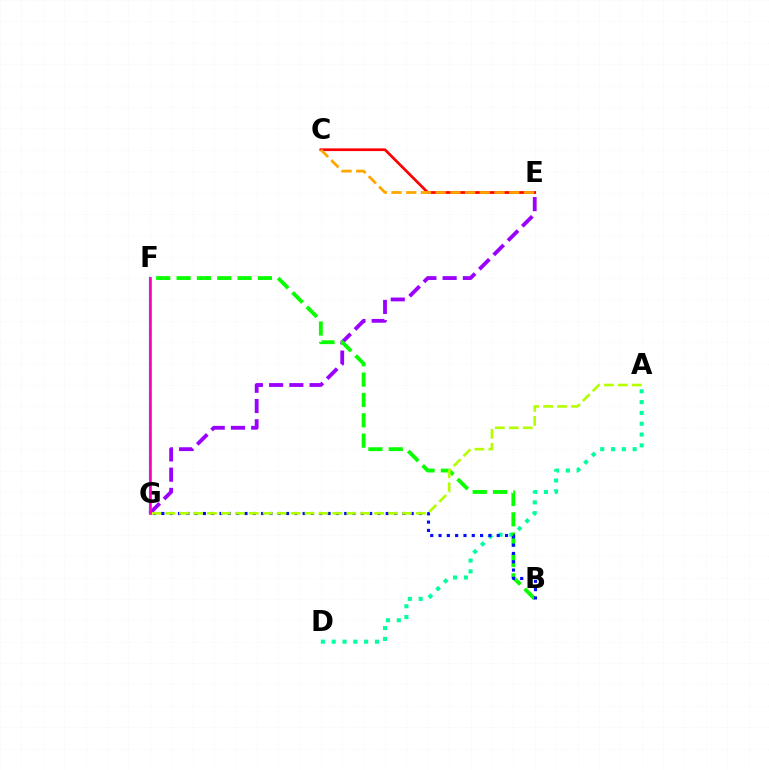{('E', 'G'): [{'color': '#9b00ff', 'line_style': 'dashed', 'thickness': 2.75}], ('A', 'D'): [{'color': '#00ff9d', 'line_style': 'dotted', 'thickness': 2.94}], ('F', 'G'): [{'color': '#00b5ff', 'line_style': 'solid', 'thickness': 1.57}, {'color': '#ff00bd', 'line_style': 'solid', 'thickness': 1.88}], ('C', 'E'): [{'color': '#ff0000', 'line_style': 'solid', 'thickness': 1.95}, {'color': '#ffa500', 'line_style': 'dashed', 'thickness': 2.0}], ('B', 'F'): [{'color': '#08ff00', 'line_style': 'dashed', 'thickness': 2.76}], ('B', 'G'): [{'color': '#0010ff', 'line_style': 'dotted', 'thickness': 2.26}], ('A', 'G'): [{'color': '#b3ff00', 'line_style': 'dashed', 'thickness': 1.89}]}